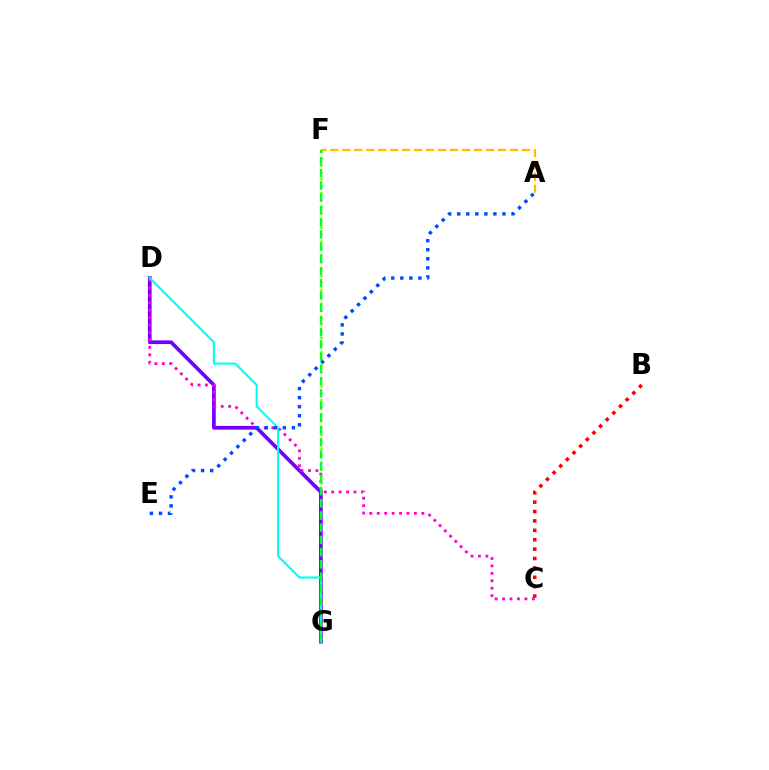{('F', 'G'): [{'color': '#84ff00', 'line_style': 'dotted', 'thickness': 1.88}, {'color': '#00ff39', 'line_style': 'dashed', 'thickness': 1.66}], ('D', 'G'): [{'color': '#7200ff', 'line_style': 'solid', 'thickness': 2.66}, {'color': '#00fff6', 'line_style': 'solid', 'thickness': 1.53}], ('C', 'D'): [{'color': '#ff00cf', 'line_style': 'dotted', 'thickness': 2.02}], ('B', 'C'): [{'color': '#ff0000', 'line_style': 'dotted', 'thickness': 2.55}], ('A', 'E'): [{'color': '#004bff', 'line_style': 'dotted', 'thickness': 2.46}], ('A', 'F'): [{'color': '#ffbd00', 'line_style': 'dashed', 'thickness': 1.63}]}